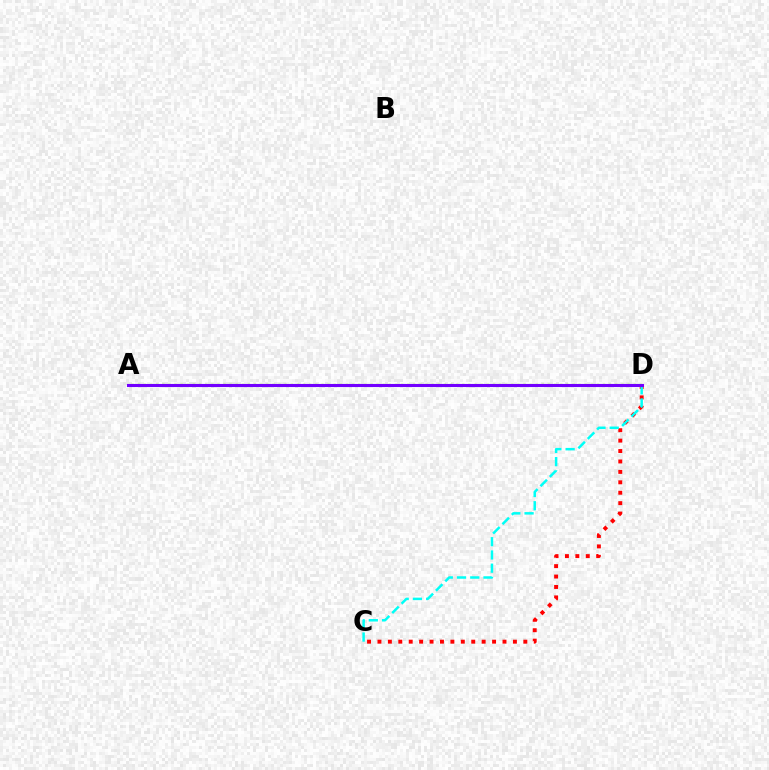{('C', 'D'): [{'color': '#ff0000', 'line_style': 'dotted', 'thickness': 2.83}, {'color': '#00fff6', 'line_style': 'dashed', 'thickness': 1.8}], ('A', 'D'): [{'color': '#84ff00', 'line_style': 'dotted', 'thickness': 1.66}, {'color': '#7200ff', 'line_style': 'solid', 'thickness': 2.23}]}